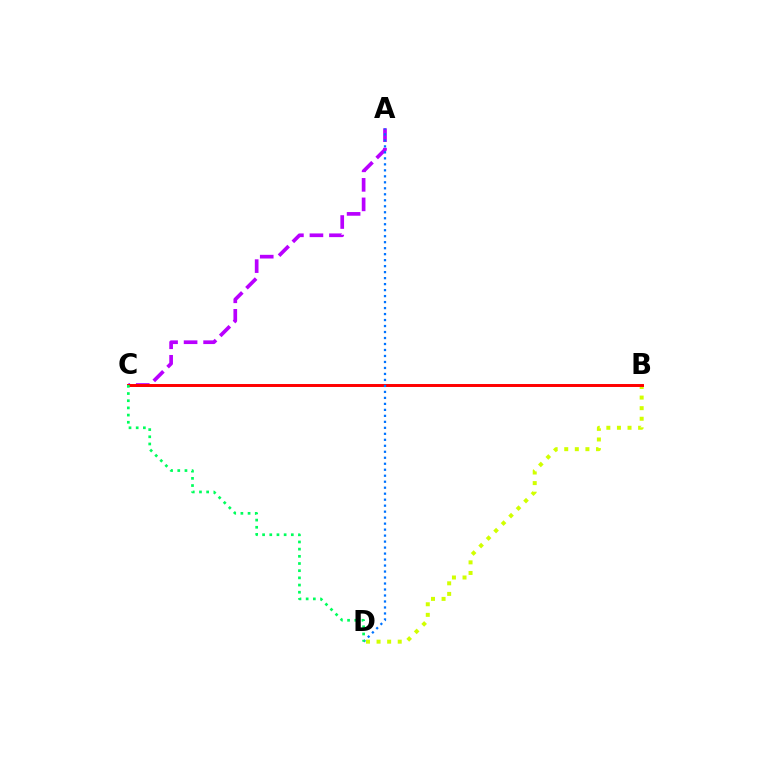{('A', 'C'): [{'color': '#b900ff', 'line_style': 'dashed', 'thickness': 2.65}], ('B', 'D'): [{'color': '#d1ff00', 'line_style': 'dotted', 'thickness': 2.88}], ('B', 'C'): [{'color': '#ff0000', 'line_style': 'solid', 'thickness': 2.13}], ('A', 'D'): [{'color': '#0074ff', 'line_style': 'dotted', 'thickness': 1.63}], ('C', 'D'): [{'color': '#00ff5c', 'line_style': 'dotted', 'thickness': 1.95}]}